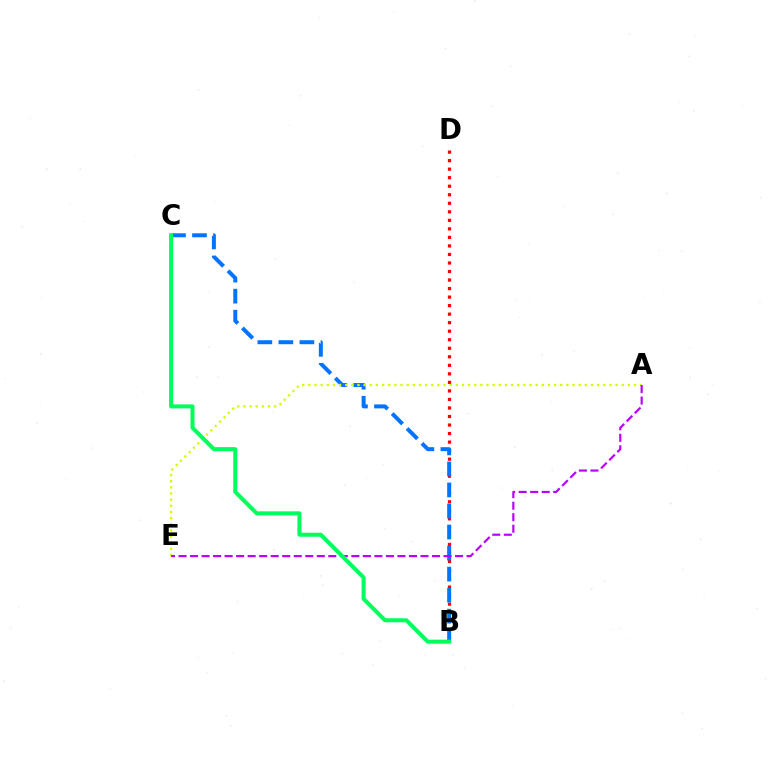{('B', 'D'): [{'color': '#ff0000', 'line_style': 'dotted', 'thickness': 2.32}], ('B', 'C'): [{'color': '#0074ff', 'line_style': 'dashed', 'thickness': 2.86}, {'color': '#00ff5c', 'line_style': 'solid', 'thickness': 2.9}], ('A', 'E'): [{'color': '#d1ff00', 'line_style': 'dotted', 'thickness': 1.67}, {'color': '#b900ff', 'line_style': 'dashed', 'thickness': 1.57}]}